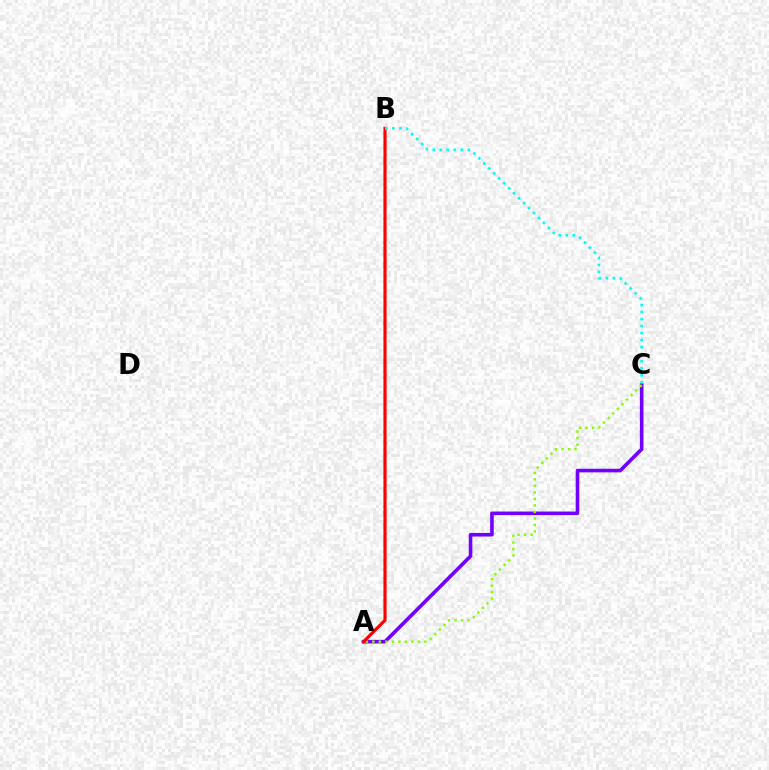{('A', 'C'): [{'color': '#7200ff', 'line_style': 'solid', 'thickness': 2.59}, {'color': '#84ff00', 'line_style': 'dotted', 'thickness': 1.77}], ('A', 'B'): [{'color': '#ff0000', 'line_style': 'solid', 'thickness': 2.29}], ('B', 'C'): [{'color': '#00fff6', 'line_style': 'dotted', 'thickness': 1.91}]}